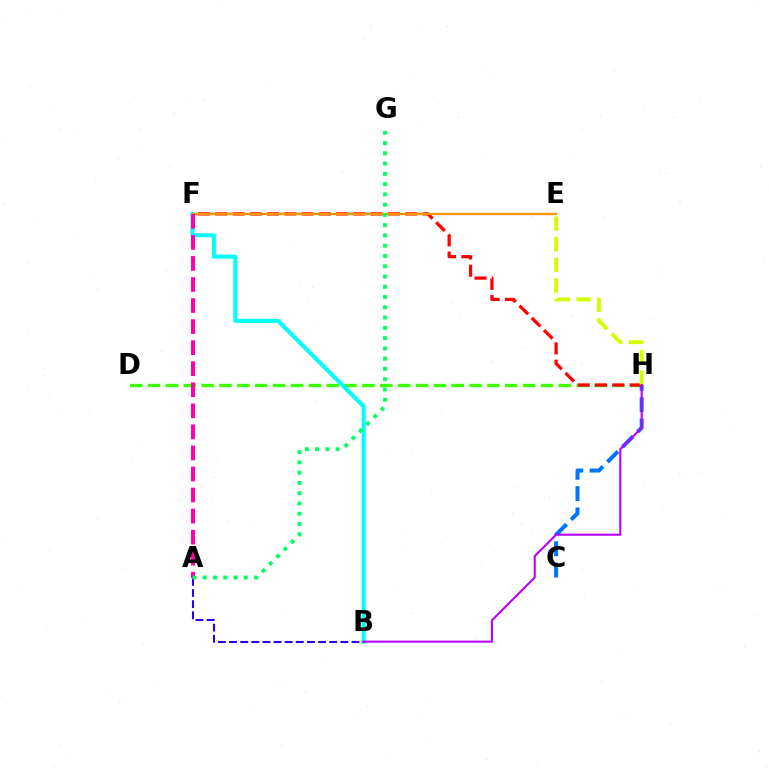{('D', 'H'): [{'color': '#3dff00', 'line_style': 'dashed', 'thickness': 2.43}], ('B', 'F'): [{'color': '#00fff6', 'line_style': 'solid', 'thickness': 2.93}], ('C', 'H'): [{'color': '#0074ff', 'line_style': 'dashed', 'thickness': 2.9}], ('F', 'H'): [{'color': '#ff0000', 'line_style': 'dashed', 'thickness': 2.35}], ('A', 'B'): [{'color': '#2500ff', 'line_style': 'dashed', 'thickness': 1.51}], ('E', 'F'): [{'color': '#ff9400', 'line_style': 'solid', 'thickness': 1.66}], ('E', 'H'): [{'color': '#d1ff00', 'line_style': 'dashed', 'thickness': 2.81}], ('B', 'H'): [{'color': '#b900ff', 'line_style': 'solid', 'thickness': 1.51}], ('A', 'F'): [{'color': '#ff00ac', 'line_style': 'dashed', 'thickness': 2.86}], ('A', 'G'): [{'color': '#00ff5c', 'line_style': 'dotted', 'thickness': 2.79}]}